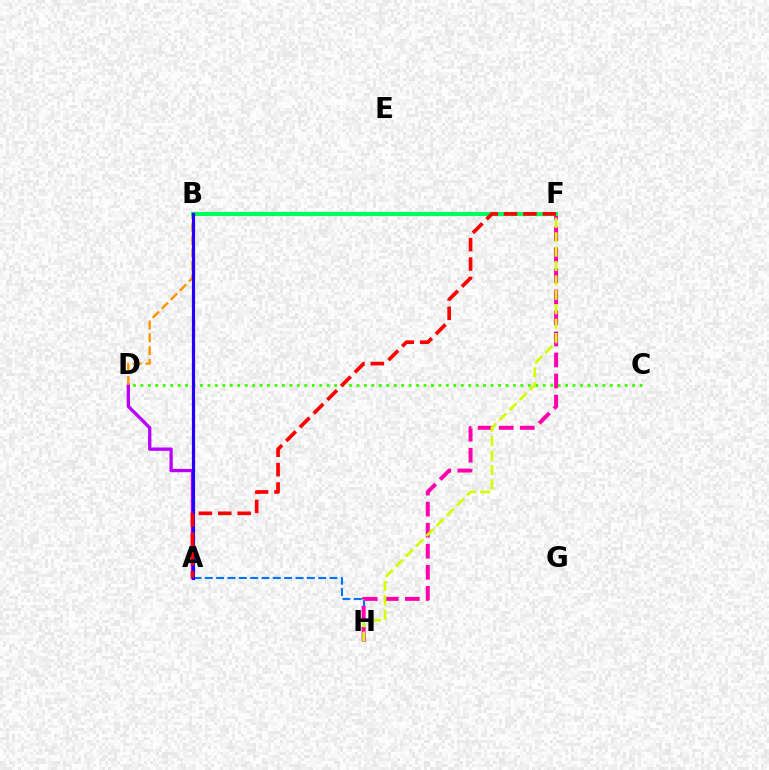{('C', 'D'): [{'color': '#3dff00', 'line_style': 'dotted', 'thickness': 2.02}], ('A', 'D'): [{'color': '#b900ff', 'line_style': 'solid', 'thickness': 2.39}], ('B', 'D'): [{'color': '#ff9400', 'line_style': 'dashed', 'thickness': 1.74}], ('A', 'H'): [{'color': '#0074ff', 'line_style': 'dashed', 'thickness': 1.54}], ('A', 'B'): [{'color': '#00fff6', 'line_style': 'dashed', 'thickness': 2.05}, {'color': '#2500ff', 'line_style': 'solid', 'thickness': 2.3}], ('F', 'H'): [{'color': '#ff00ac', 'line_style': 'dashed', 'thickness': 2.86}, {'color': '#d1ff00', 'line_style': 'dashed', 'thickness': 1.96}], ('B', 'F'): [{'color': '#00ff5c', 'line_style': 'solid', 'thickness': 2.96}], ('A', 'F'): [{'color': '#ff0000', 'line_style': 'dashed', 'thickness': 2.64}]}